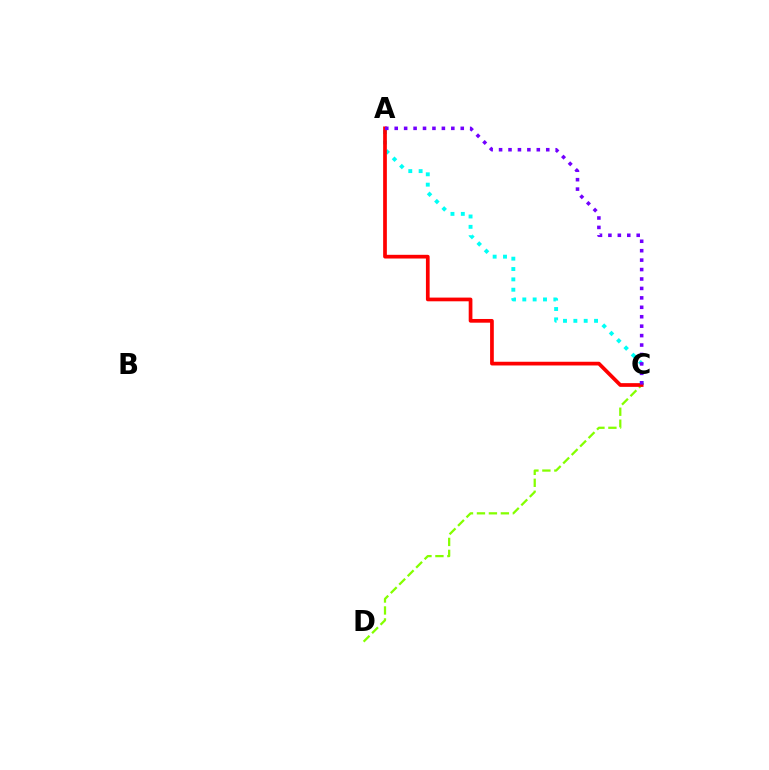{('C', 'D'): [{'color': '#84ff00', 'line_style': 'dashed', 'thickness': 1.62}], ('A', 'C'): [{'color': '#00fff6', 'line_style': 'dotted', 'thickness': 2.81}, {'color': '#ff0000', 'line_style': 'solid', 'thickness': 2.67}, {'color': '#7200ff', 'line_style': 'dotted', 'thickness': 2.56}]}